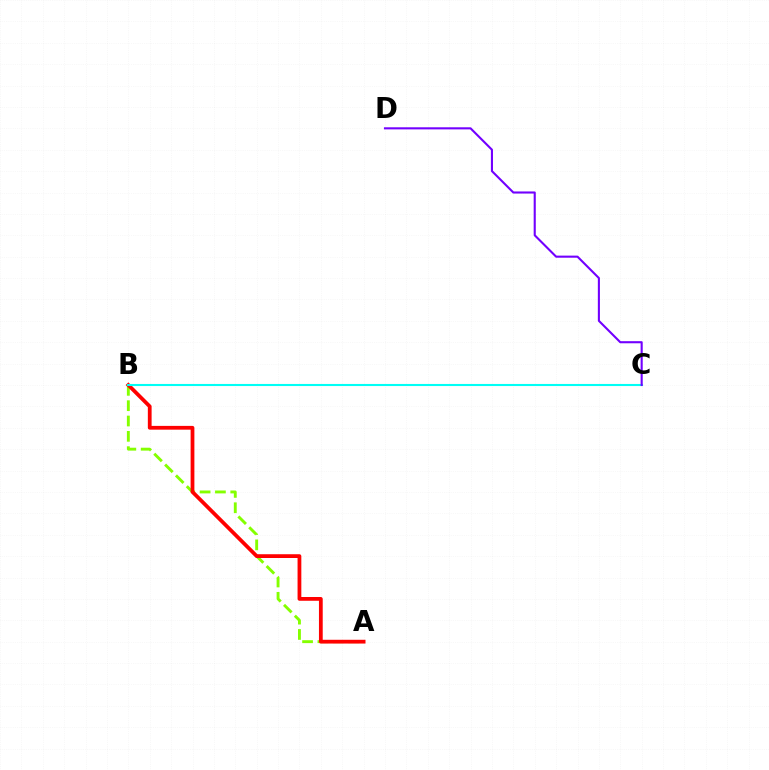{('A', 'B'): [{'color': '#84ff00', 'line_style': 'dashed', 'thickness': 2.08}, {'color': '#ff0000', 'line_style': 'solid', 'thickness': 2.72}], ('B', 'C'): [{'color': '#00fff6', 'line_style': 'solid', 'thickness': 1.51}], ('C', 'D'): [{'color': '#7200ff', 'line_style': 'solid', 'thickness': 1.51}]}